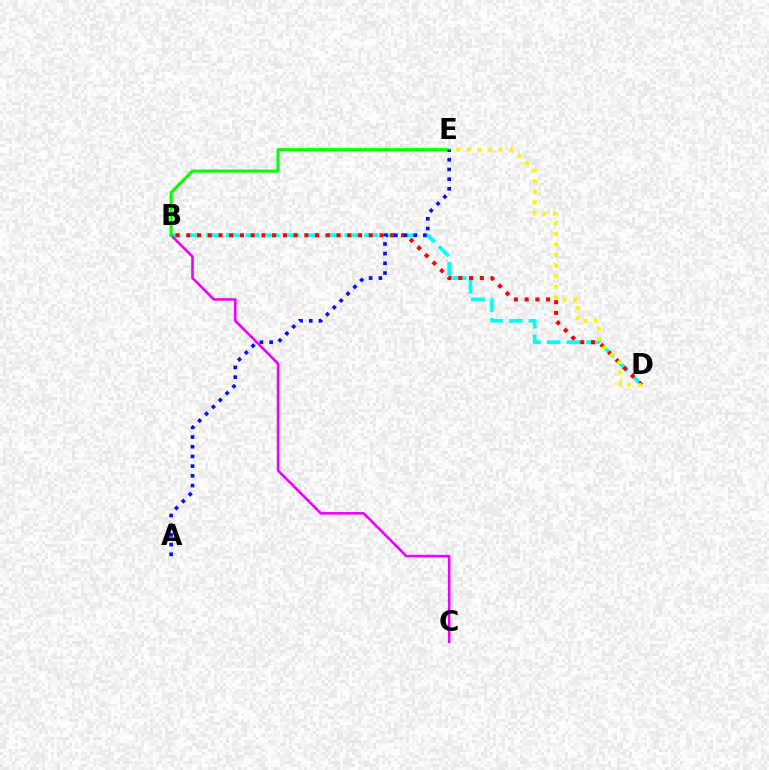{('B', 'D'): [{'color': '#00fff6', 'line_style': 'dashed', 'thickness': 2.69}, {'color': '#ff0000', 'line_style': 'dotted', 'thickness': 2.92}], ('B', 'C'): [{'color': '#ee00ff', 'line_style': 'solid', 'thickness': 1.88}], ('B', 'E'): [{'color': '#08ff00', 'line_style': 'solid', 'thickness': 2.24}], ('D', 'E'): [{'color': '#fcf500', 'line_style': 'dotted', 'thickness': 2.88}], ('A', 'E'): [{'color': '#0010ff', 'line_style': 'dotted', 'thickness': 2.64}]}